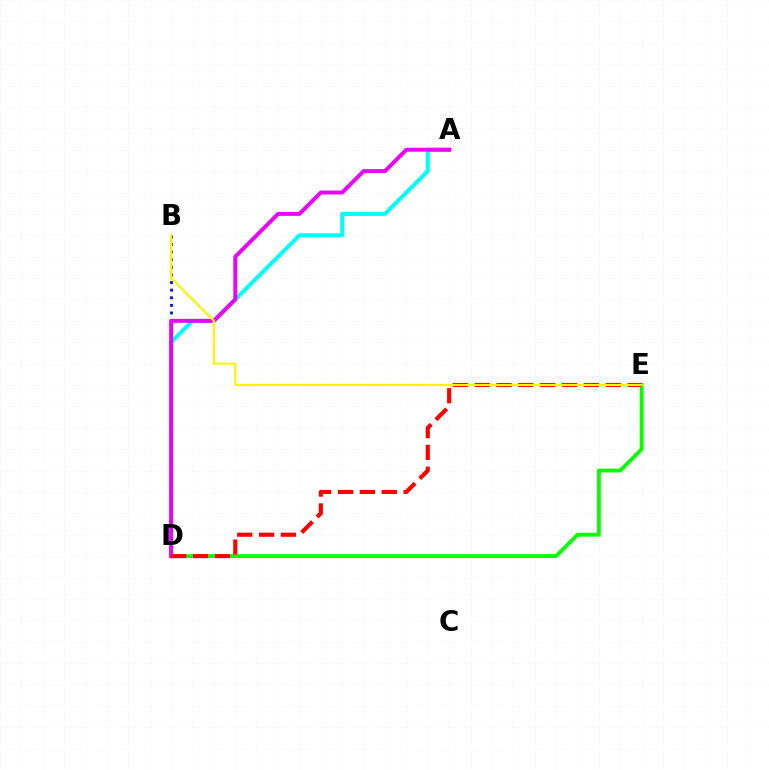{('A', 'D'): [{'color': '#00fff6', 'line_style': 'solid', 'thickness': 2.91}, {'color': '#ee00ff', 'line_style': 'solid', 'thickness': 2.84}], ('B', 'D'): [{'color': '#0010ff', 'line_style': 'dotted', 'thickness': 2.07}], ('D', 'E'): [{'color': '#08ff00', 'line_style': 'solid', 'thickness': 2.75}, {'color': '#ff0000', 'line_style': 'dashed', 'thickness': 2.97}], ('B', 'E'): [{'color': '#fcf500', 'line_style': 'solid', 'thickness': 1.59}]}